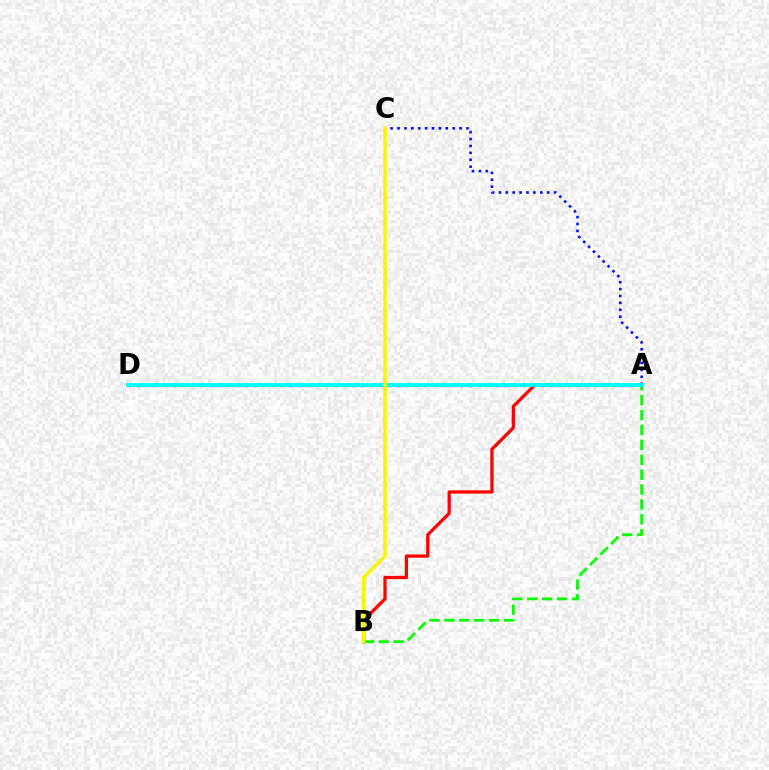{('A', 'B'): [{'color': '#08ff00', 'line_style': 'dashed', 'thickness': 2.02}, {'color': '#ff0000', 'line_style': 'solid', 'thickness': 2.35}], ('A', 'D'): [{'color': '#ee00ff', 'line_style': 'dotted', 'thickness': 2.44}, {'color': '#00fff6', 'line_style': 'solid', 'thickness': 2.81}], ('A', 'C'): [{'color': '#0010ff', 'line_style': 'dotted', 'thickness': 1.87}], ('B', 'C'): [{'color': '#fcf500', 'line_style': 'solid', 'thickness': 2.52}]}